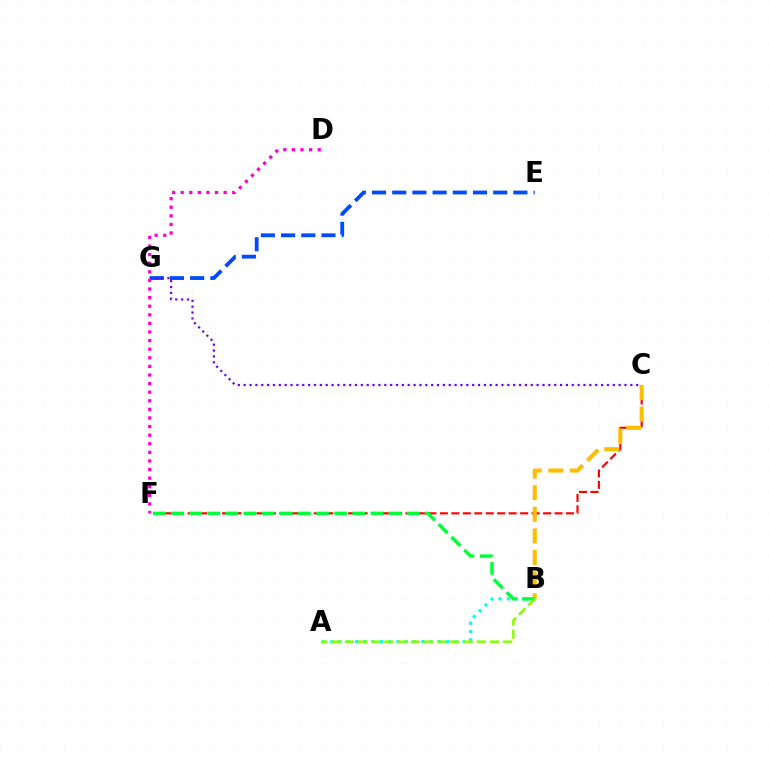{('E', 'G'): [{'color': '#004bff', 'line_style': 'dashed', 'thickness': 2.74}], ('A', 'B'): [{'color': '#00fff6', 'line_style': 'dotted', 'thickness': 2.25}, {'color': '#84ff00', 'line_style': 'dashed', 'thickness': 1.79}], ('C', 'F'): [{'color': '#ff0000', 'line_style': 'dashed', 'thickness': 1.56}], ('B', 'C'): [{'color': '#ffbd00', 'line_style': 'dashed', 'thickness': 2.94}], ('B', 'F'): [{'color': '#00ff39', 'line_style': 'dashed', 'thickness': 2.46}], ('C', 'G'): [{'color': '#7200ff', 'line_style': 'dotted', 'thickness': 1.59}], ('D', 'F'): [{'color': '#ff00cf', 'line_style': 'dotted', 'thickness': 2.34}]}